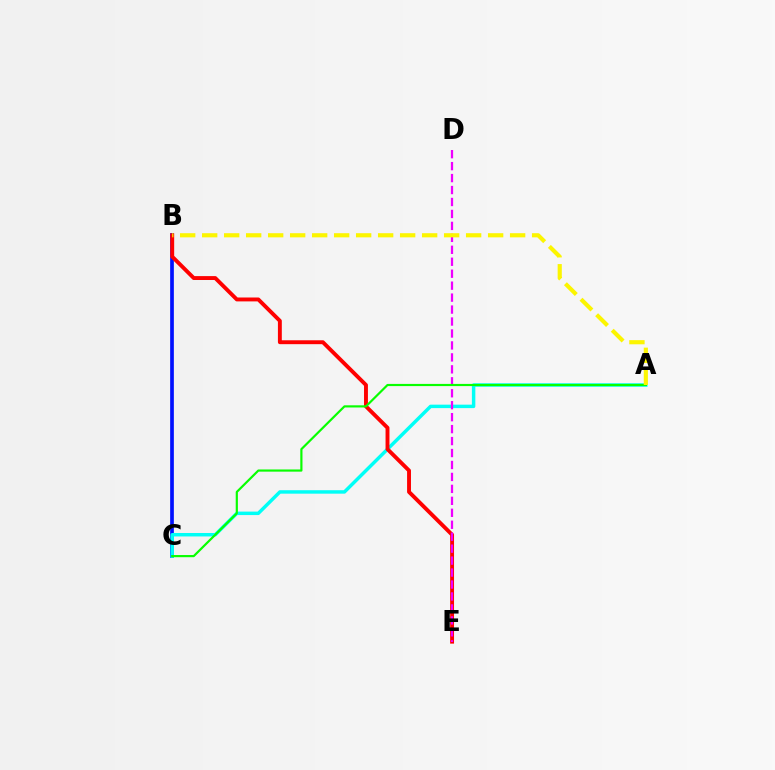{('B', 'C'): [{'color': '#0010ff', 'line_style': 'solid', 'thickness': 2.66}], ('A', 'C'): [{'color': '#00fff6', 'line_style': 'solid', 'thickness': 2.49}, {'color': '#08ff00', 'line_style': 'solid', 'thickness': 1.57}], ('B', 'E'): [{'color': '#ff0000', 'line_style': 'solid', 'thickness': 2.81}], ('D', 'E'): [{'color': '#ee00ff', 'line_style': 'dashed', 'thickness': 1.62}], ('A', 'B'): [{'color': '#fcf500', 'line_style': 'dashed', 'thickness': 2.99}]}